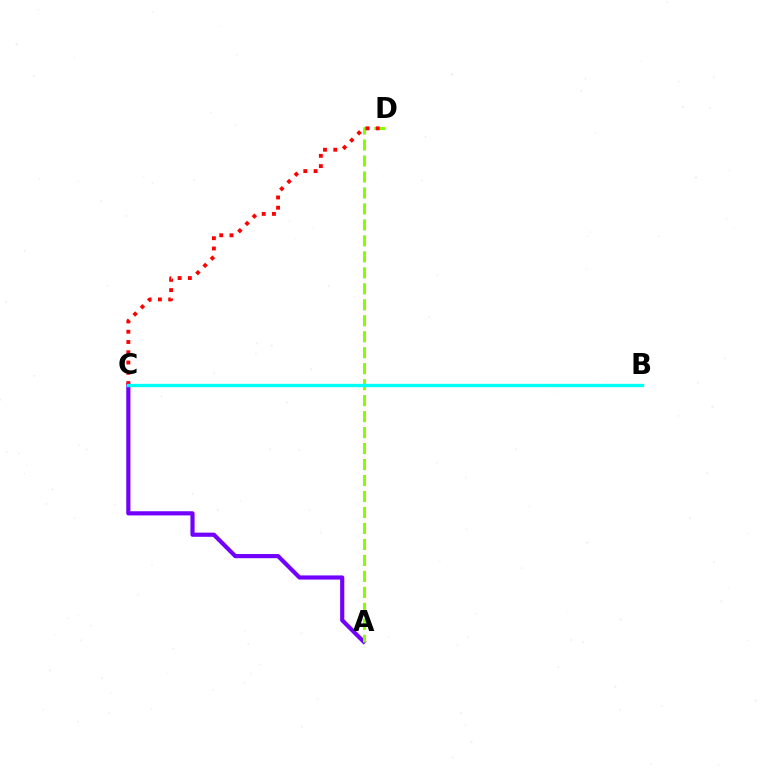{('A', 'C'): [{'color': '#7200ff', 'line_style': 'solid', 'thickness': 2.99}], ('A', 'D'): [{'color': '#84ff00', 'line_style': 'dashed', 'thickness': 2.17}], ('C', 'D'): [{'color': '#ff0000', 'line_style': 'dotted', 'thickness': 2.79}], ('B', 'C'): [{'color': '#00fff6', 'line_style': 'solid', 'thickness': 2.41}]}